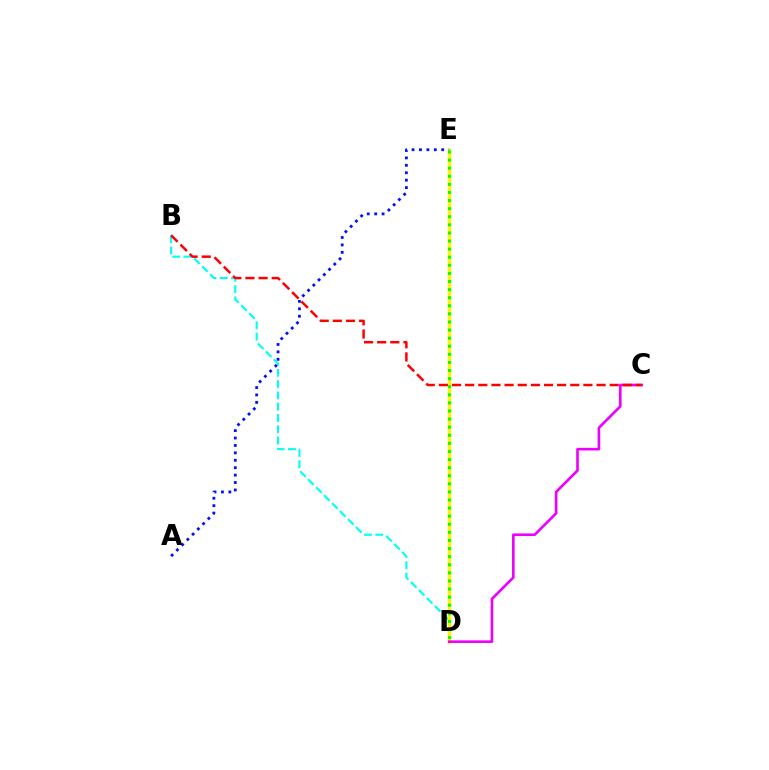{('B', 'D'): [{'color': '#00fff6', 'line_style': 'dashed', 'thickness': 1.53}], ('D', 'E'): [{'color': '#fcf500', 'line_style': 'solid', 'thickness': 2.5}, {'color': '#08ff00', 'line_style': 'dotted', 'thickness': 2.2}], ('C', 'D'): [{'color': '#ee00ff', 'line_style': 'solid', 'thickness': 1.9}], ('A', 'E'): [{'color': '#0010ff', 'line_style': 'dotted', 'thickness': 2.02}], ('B', 'C'): [{'color': '#ff0000', 'line_style': 'dashed', 'thickness': 1.78}]}